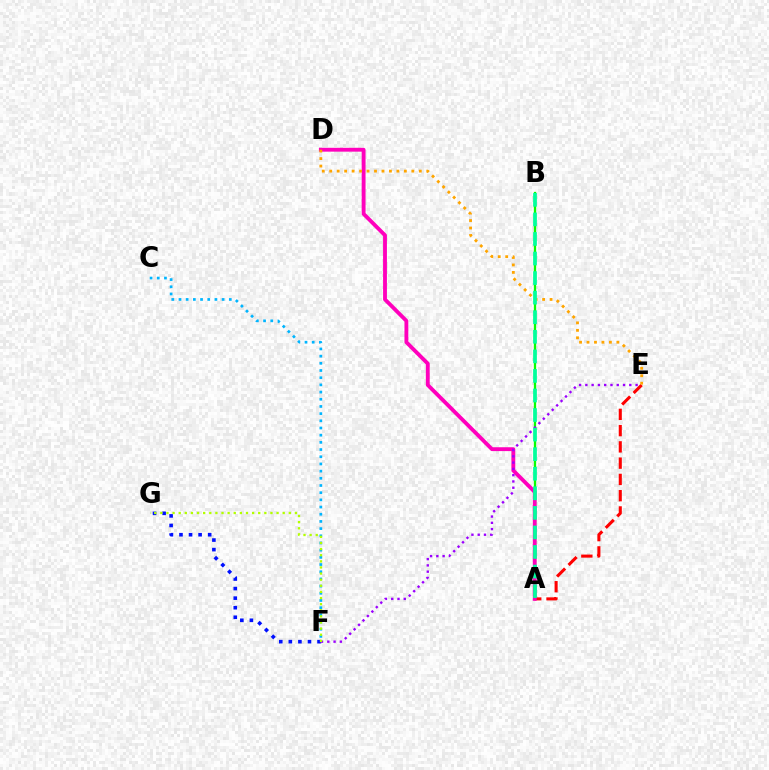{('A', 'B'): [{'color': '#08ff00', 'line_style': 'solid', 'thickness': 1.64}, {'color': '#00ff9d', 'line_style': 'dashed', 'thickness': 2.66}], ('A', 'E'): [{'color': '#ff0000', 'line_style': 'dashed', 'thickness': 2.21}], ('F', 'G'): [{'color': '#0010ff', 'line_style': 'dotted', 'thickness': 2.6}, {'color': '#b3ff00', 'line_style': 'dotted', 'thickness': 1.66}], ('A', 'D'): [{'color': '#ff00bd', 'line_style': 'solid', 'thickness': 2.77}], ('C', 'F'): [{'color': '#00b5ff', 'line_style': 'dotted', 'thickness': 1.95}], ('E', 'F'): [{'color': '#9b00ff', 'line_style': 'dotted', 'thickness': 1.71}], ('D', 'E'): [{'color': '#ffa500', 'line_style': 'dotted', 'thickness': 2.03}]}